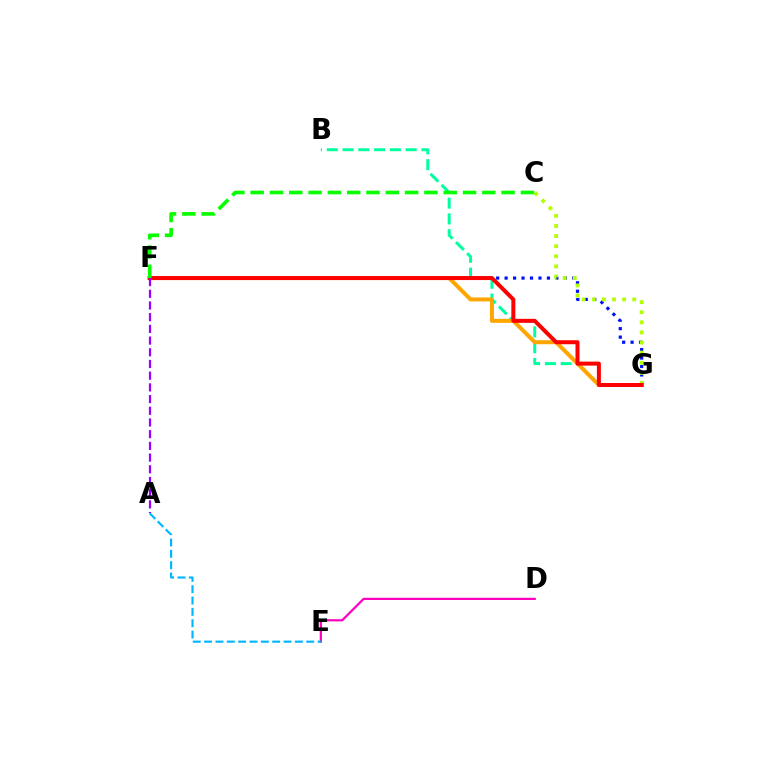{('D', 'E'): [{'color': '#ff00bd', 'line_style': 'solid', 'thickness': 1.59}], ('B', 'G'): [{'color': '#00ff9d', 'line_style': 'dashed', 'thickness': 2.14}], ('F', 'G'): [{'color': '#ffa500', 'line_style': 'solid', 'thickness': 2.88}, {'color': '#0010ff', 'line_style': 'dotted', 'thickness': 2.3}, {'color': '#ff0000', 'line_style': 'solid', 'thickness': 2.88}], ('A', 'E'): [{'color': '#00b5ff', 'line_style': 'dashed', 'thickness': 1.54}], ('C', 'G'): [{'color': '#b3ff00', 'line_style': 'dotted', 'thickness': 2.75}], ('C', 'F'): [{'color': '#08ff00', 'line_style': 'dashed', 'thickness': 2.62}], ('A', 'F'): [{'color': '#9b00ff', 'line_style': 'dashed', 'thickness': 1.59}]}